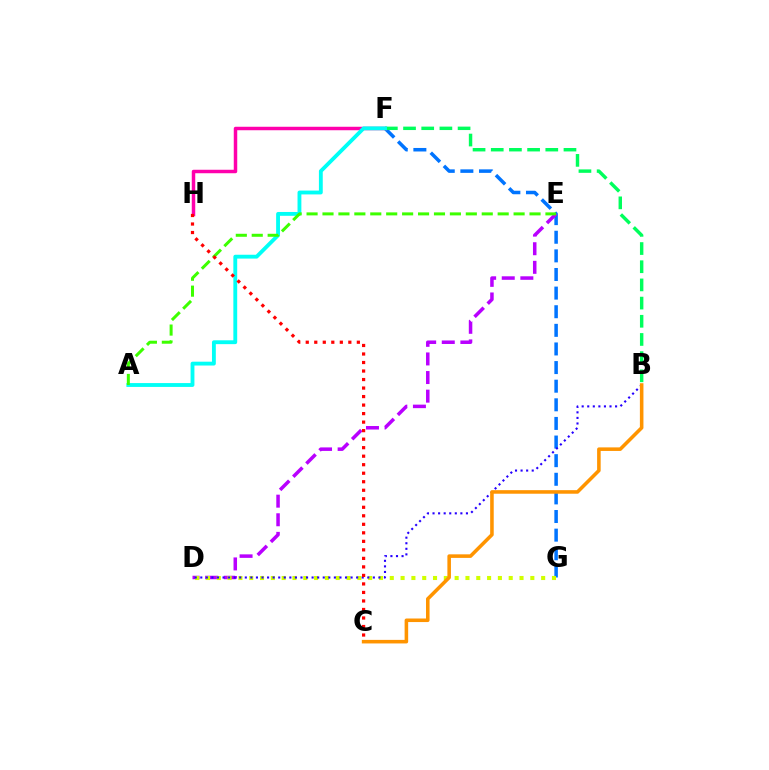{('F', 'G'): [{'color': '#0074ff', 'line_style': 'dashed', 'thickness': 2.53}], ('F', 'H'): [{'color': '#ff00ac', 'line_style': 'solid', 'thickness': 2.5}], ('D', 'E'): [{'color': '#b900ff', 'line_style': 'dashed', 'thickness': 2.53}], ('B', 'F'): [{'color': '#00ff5c', 'line_style': 'dashed', 'thickness': 2.47}], ('D', 'G'): [{'color': '#d1ff00', 'line_style': 'dotted', 'thickness': 2.94}], ('B', 'D'): [{'color': '#2500ff', 'line_style': 'dotted', 'thickness': 1.51}], ('A', 'F'): [{'color': '#00fff6', 'line_style': 'solid', 'thickness': 2.77}], ('A', 'E'): [{'color': '#3dff00', 'line_style': 'dashed', 'thickness': 2.16}], ('B', 'C'): [{'color': '#ff9400', 'line_style': 'solid', 'thickness': 2.56}], ('C', 'H'): [{'color': '#ff0000', 'line_style': 'dotted', 'thickness': 2.31}]}